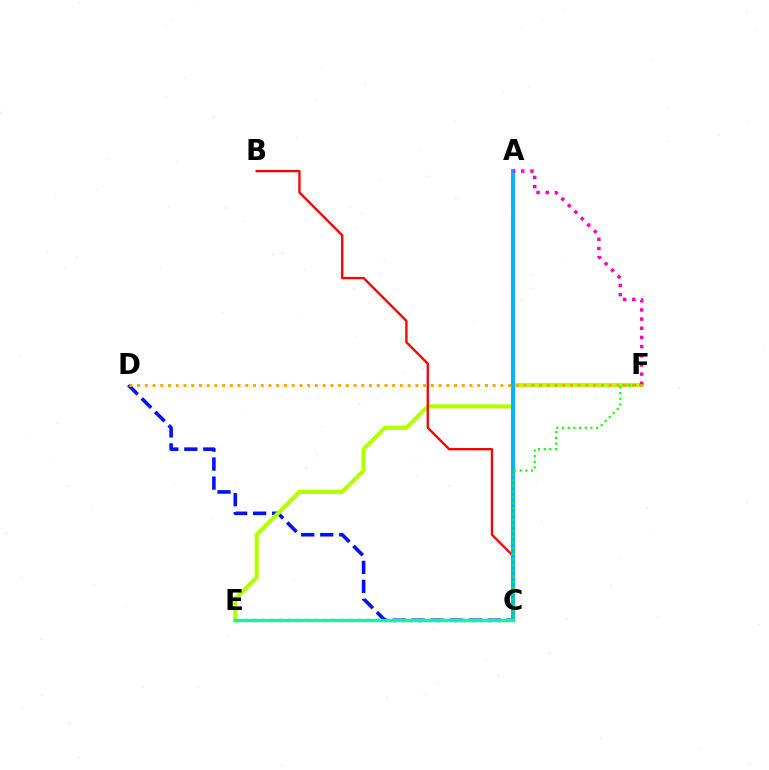{('C', 'E'): [{'color': '#9b00ff', 'line_style': 'dotted', 'thickness': 2.37}, {'color': '#00ff9d', 'line_style': 'solid', 'thickness': 2.37}], ('C', 'D'): [{'color': '#0010ff', 'line_style': 'dashed', 'thickness': 2.58}], ('E', 'F'): [{'color': '#b3ff00', 'line_style': 'solid', 'thickness': 2.98}], ('B', 'C'): [{'color': '#ff0000', 'line_style': 'solid', 'thickness': 1.69}], ('A', 'C'): [{'color': '#00b5ff', 'line_style': 'solid', 'thickness': 2.84}], ('C', 'F'): [{'color': '#08ff00', 'line_style': 'dotted', 'thickness': 1.54}], ('A', 'F'): [{'color': '#ff00bd', 'line_style': 'dotted', 'thickness': 2.49}], ('D', 'F'): [{'color': '#ffa500', 'line_style': 'dotted', 'thickness': 2.1}]}